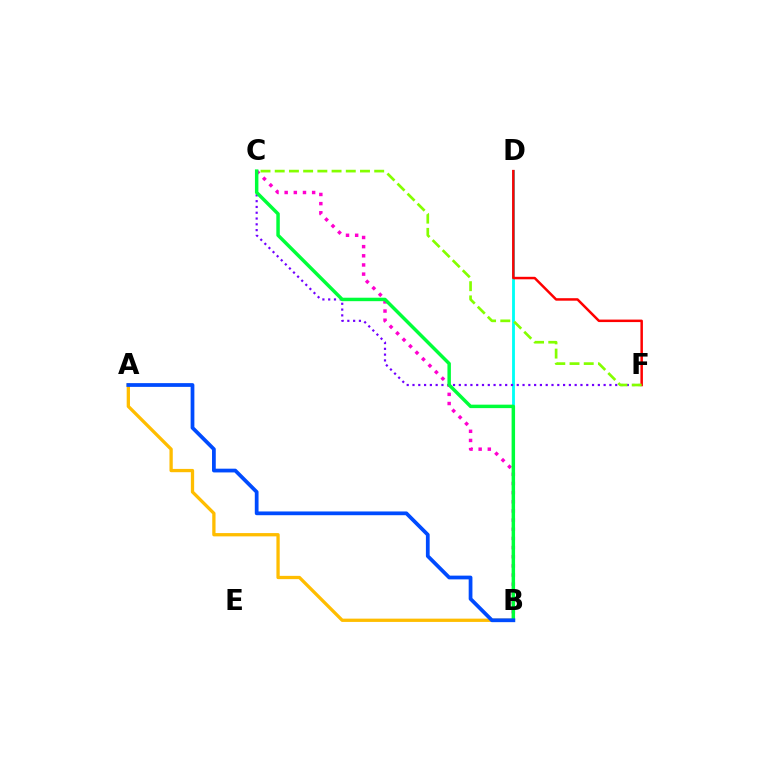{('B', 'D'): [{'color': '#00fff6', 'line_style': 'solid', 'thickness': 2.05}], ('A', 'B'): [{'color': '#ffbd00', 'line_style': 'solid', 'thickness': 2.37}, {'color': '#004bff', 'line_style': 'solid', 'thickness': 2.7}], ('C', 'F'): [{'color': '#7200ff', 'line_style': 'dotted', 'thickness': 1.57}, {'color': '#84ff00', 'line_style': 'dashed', 'thickness': 1.93}], ('B', 'C'): [{'color': '#ff00cf', 'line_style': 'dotted', 'thickness': 2.49}, {'color': '#00ff39', 'line_style': 'solid', 'thickness': 2.49}], ('D', 'F'): [{'color': '#ff0000', 'line_style': 'solid', 'thickness': 1.79}]}